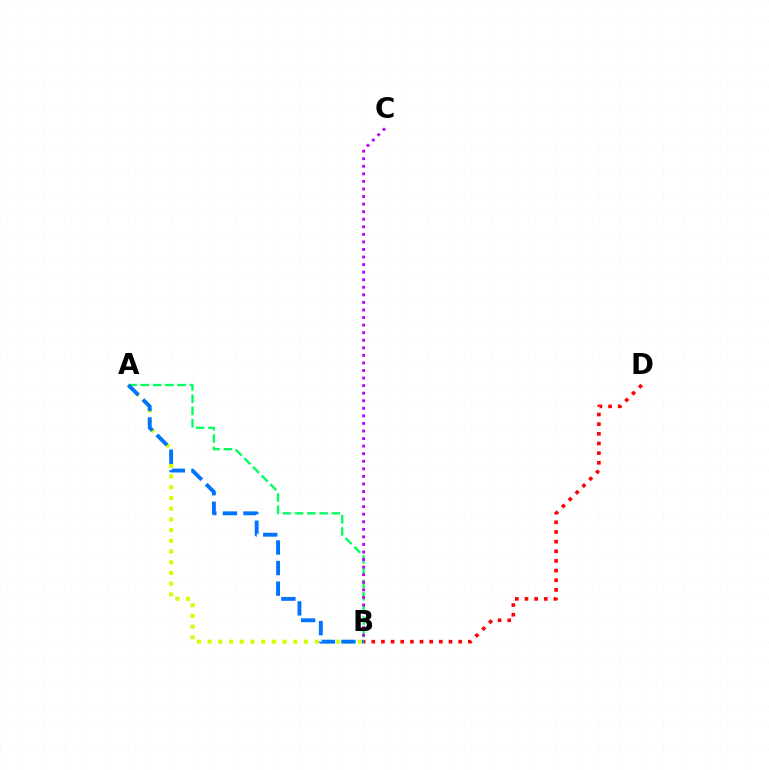{('B', 'D'): [{'color': '#ff0000', 'line_style': 'dotted', 'thickness': 2.62}], ('A', 'B'): [{'color': '#00ff5c', 'line_style': 'dashed', 'thickness': 1.67}, {'color': '#d1ff00', 'line_style': 'dotted', 'thickness': 2.91}, {'color': '#0074ff', 'line_style': 'dashed', 'thickness': 2.79}], ('B', 'C'): [{'color': '#b900ff', 'line_style': 'dotted', 'thickness': 2.05}]}